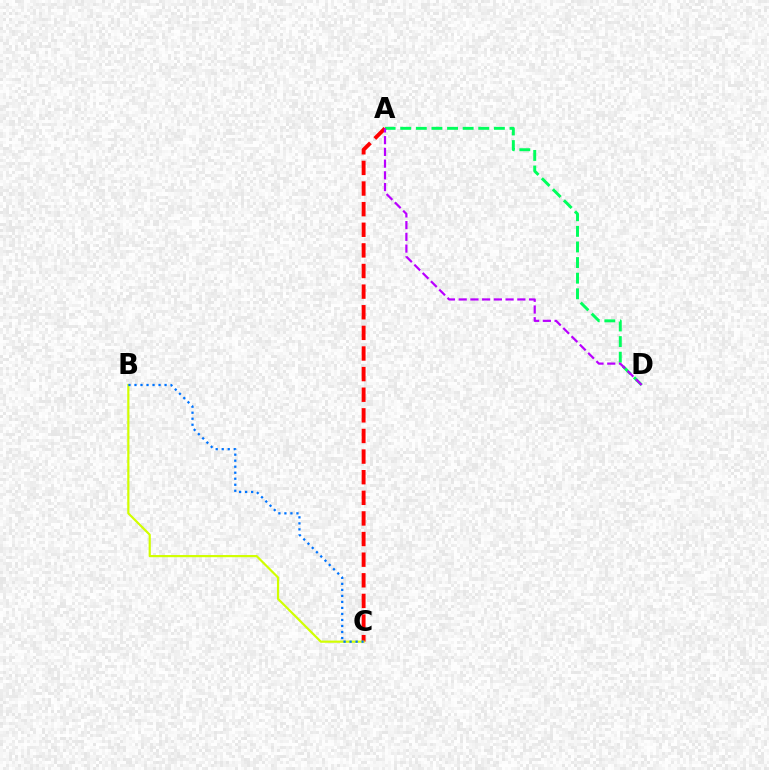{('A', 'D'): [{'color': '#00ff5c', 'line_style': 'dashed', 'thickness': 2.12}, {'color': '#b900ff', 'line_style': 'dashed', 'thickness': 1.59}], ('A', 'C'): [{'color': '#ff0000', 'line_style': 'dashed', 'thickness': 2.8}], ('B', 'C'): [{'color': '#d1ff00', 'line_style': 'solid', 'thickness': 1.58}, {'color': '#0074ff', 'line_style': 'dotted', 'thickness': 1.63}]}